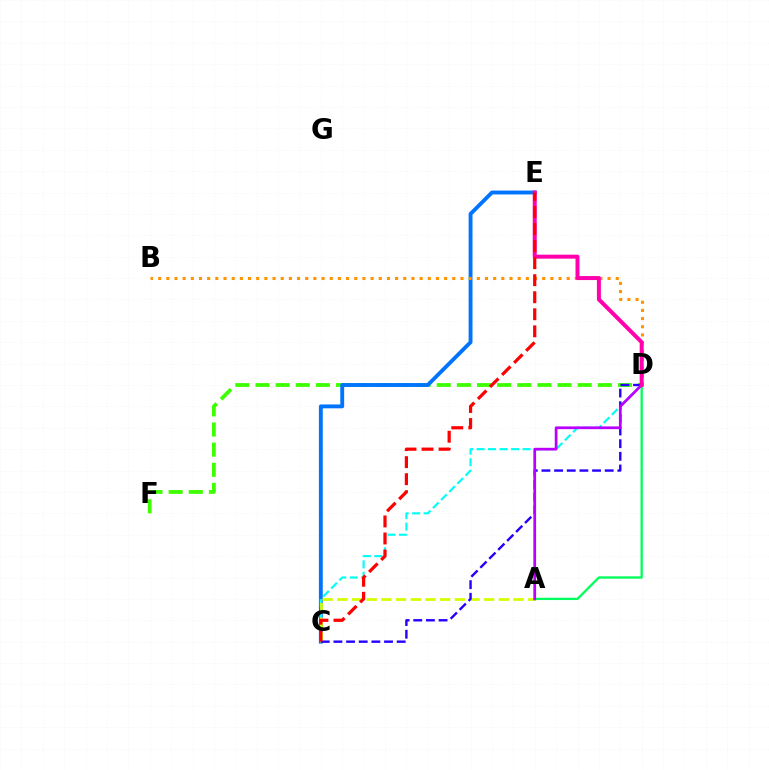{('D', 'F'): [{'color': '#3dff00', 'line_style': 'dashed', 'thickness': 2.74}], ('C', 'E'): [{'color': '#0074ff', 'line_style': 'solid', 'thickness': 2.79}, {'color': '#ff0000', 'line_style': 'dashed', 'thickness': 2.32}], ('C', 'D'): [{'color': '#00fff6', 'line_style': 'dashed', 'thickness': 1.56}, {'color': '#2500ff', 'line_style': 'dashed', 'thickness': 1.72}], ('A', 'D'): [{'color': '#00ff5c', 'line_style': 'solid', 'thickness': 1.66}, {'color': '#b900ff', 'line_style': 'solid', 'thickness': 1.97}], ('B', 'D'): [{'color': '#ff9400', 'line_style': 'dotted', 'thickness': 2.22}], ('A', 'C'): [{'color': '#d1ff00', 'line_style': 'dashed', 'thickness': 1.99}], ('D', 'E'): [{'color': '#ff00ac', 'line_style': 'solid', 'thickness': 2.87}]}